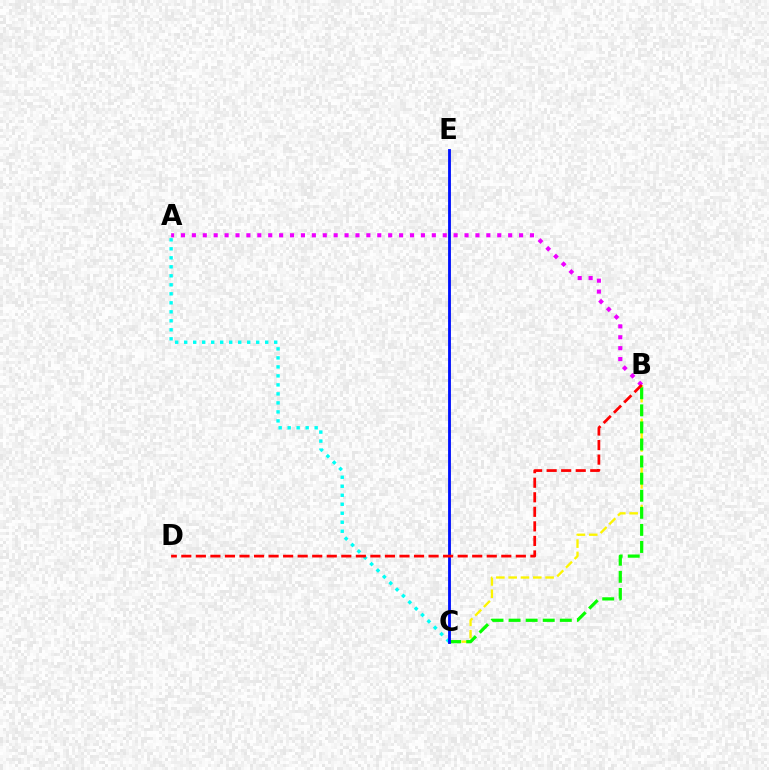{('B', 'C'): [{'color': '#fcf500', 'line_style': 'dashed', 'thickness': 1.67}, {'color': '#08ff00', 'line_style': 'dashed', 'thickness': 2.32}], ('A', 'C'): [{'color': '#00fff6', 'line_style': 'dotted', 'thickness': 2.45}], ('A', 'B'): [{'color': '#ee00ff', 'line_style': 'dotted', 'thickness': 2.96}], ('C', 'E'): [{'color': '#0010ff', 'line_style': 'solid', 'thickness': 2.04}], ('B', 'D'): [{'color': '#ff0000', 'line_style': 'dashed', 'thickness': 1.98}]}